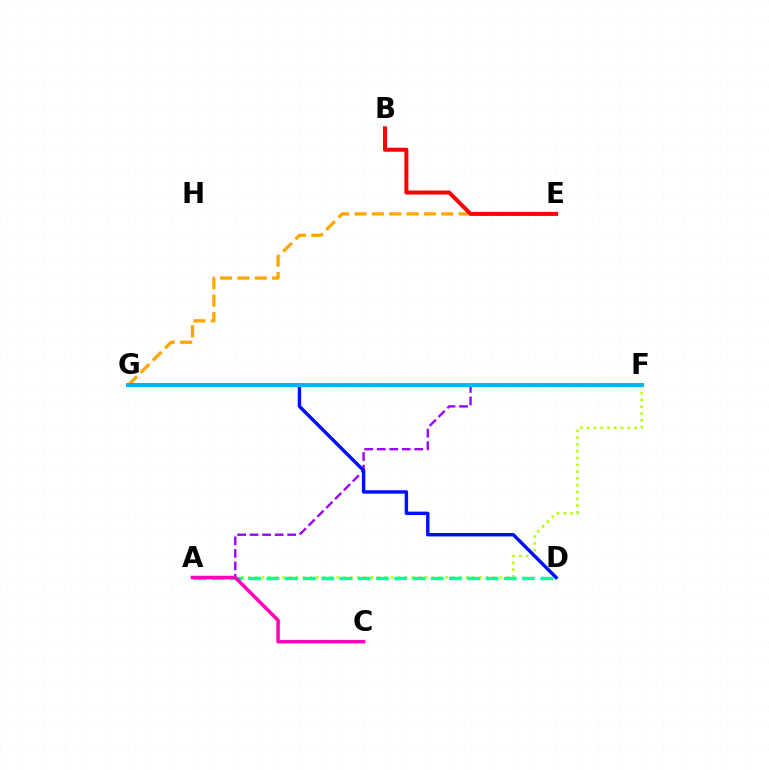{('A', 'F'): [{'color': '#b3ff00', 'line_style': 'dotted', 'thickness': 1.85}, {'color': '#9b00ff', 'line_style': 'dashed', 'thickness': 1.7}], ('E', 'G'): [{'color': '#ffa500', 'line_style': 'dashed', 'thickness': 2.36}], ('F', 'G'): [{'color': '#08ff00', 'line_style': 'dashed', 'thickness': 2.13}, {'color': '#00b5ff', 'line_style': 'solid', 'thickness': 2.83}], ('A', 'D'): [{'color': '#00ff9d', 'line_style': 'dashed', 'thickness': 2.48}], ('B', 'E'): [{'color': '#ff0000', 'line_style': 'solid', 'thickness': 2.88}], ('D', 'G'): [{'color': '#0010ff', 'line_style': 'solid', 'thickness': 2.46}], ('A', 'C'): [{'color': '#ff00bd', 'line_style': 'solid', 'thickness': 2.53}]}